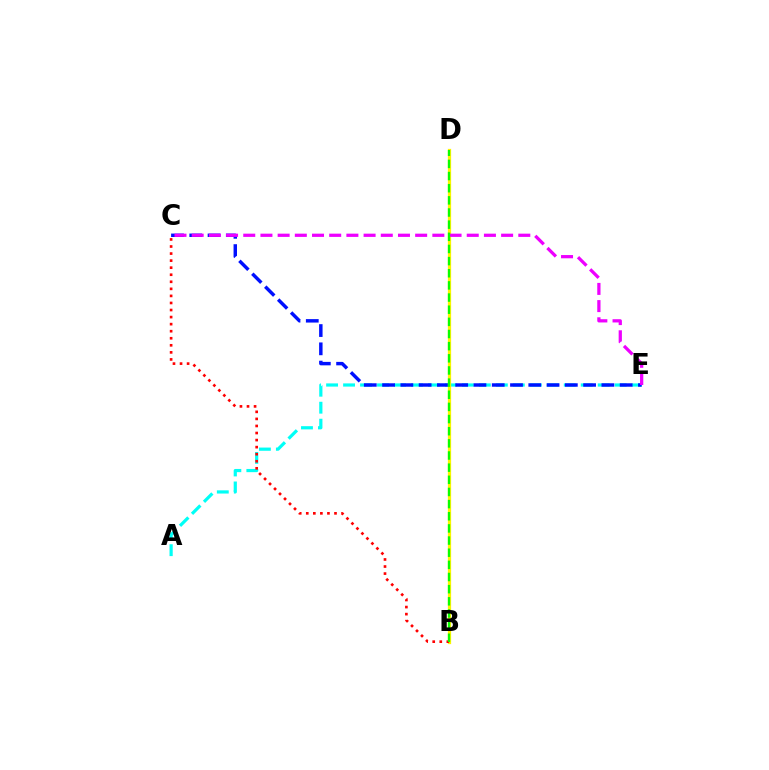{('A', 'E'): [{'color': '#00fff6', 'line_style': 'dashed', 'thickness': 2.31}], ('C', 'E'): [{'color': '#0010ff', 'line_style': 'dashed', 'thickness': 2.48}, {'color': '#ee00ff', 'line_style': 'dashed', 'thickness': 2.34}], ('B', 'D'): [{'color': '#fcf500', 'line_style': 'solid', 'thickness': 2.33}, {'color': '#08ff00', 'line_style': 'dashed', 'thickness': 1.65}], ('B', 'C'): [{'color': '#ff0000', 'line_style': 'dotted', 'thickness': 1.92}]}